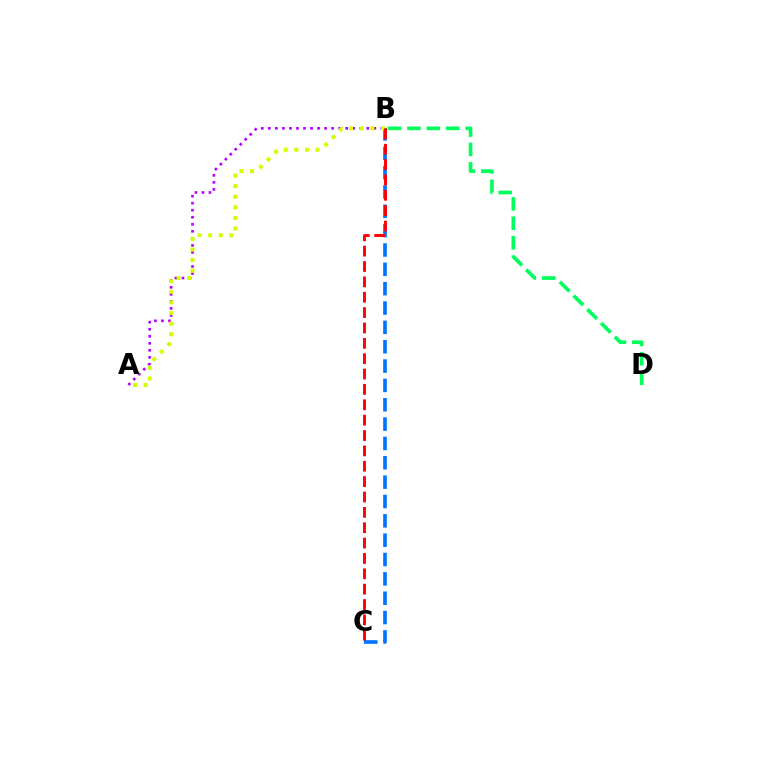{('B', 'C'): [{'color': '#0074ff', 'line_style': 'dashed', 'thickness': 2.63}, {'color': '#ff0000', 'line_style': 'dashed', 'thickness': 2.09}], ('A', 'B'): [{'color': '#b900ff', 'line_style': 'dotted', 'thickness': 1.91}, {'color': '#d1ff00', 'line_style': 'dotted', 'thickness': 2.88}], ('B', 'D'): [{'color': '#00ff5c', 'line_style': 'dashed', 'thickness': 2.64}]}